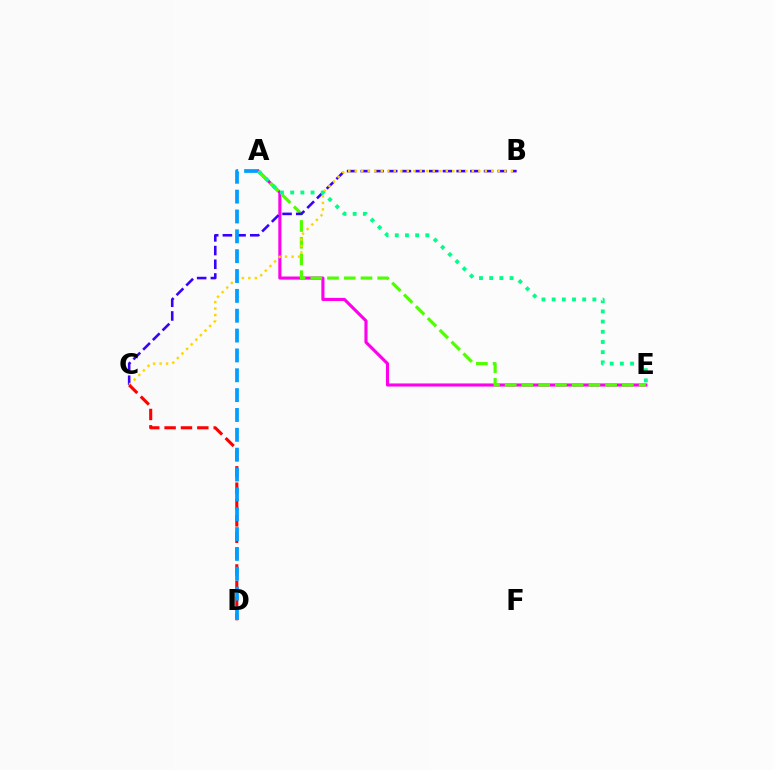{('A', 'E'): [{'color': '#ff00ed', 'line_style': 'solid', 'thickness': 2.24}, {'color': '#4fff00', 'line_style': 'dashed', 'thickness': 2.27}, {'color': '#00ff86', 'line_style': 'dotted', 'thickness': 2.77}], ('B', 'C'): [{'color': '#3700ff', 'line_style': 'dashed', 'thickness': 1.86}, {'color': '#ffd500', 'line_style': 'dotted', 'thickness': 1.77}], ('C', 'D'): [{'color': '#ff0000', 'line_style': 'dashed', 'thickness': 2.22}], ('A', 'D'): [{'color': '#009eff', 'line_style': 'dashed', 'thickness': 2.7}]}